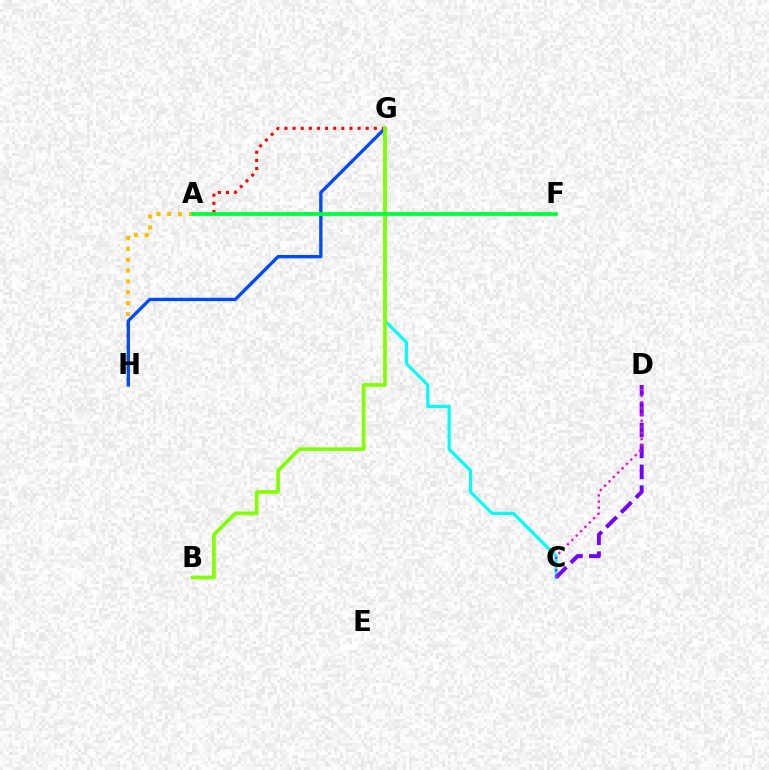{('C', 'G'): [{'color': '#00fff6', 'line_style': 'solid', 'thickness': 2.29}], ('A', 'H'): [{'color': '#ffbd00', 'line_style': 'dotted', 'thickness': 2.95}], ('C', 'D'): [{'color': '#7200ff', 'line_style': 'dashed', 'thickness': 2.84}, {'color': '#ff00cf', 'line_style': 'dotted', 'thickness': 1.67}], ('G', 'H'): [{'color': '#004bff', 'line_style': 'solid', 'thickness': 2.41}], ('A', 'G'): [{'color': '#ff0000', 'line_style': 'dotted', 'thickness': 2.21}], ('B', 'G'): [{'color': '#84ff00', 'line_style': 'solid', 'thickness': 2.66}], ('A', 'F'): [{'color': '#00ff39', 'line_style': 'solid', 'thickness': 2.67}]}